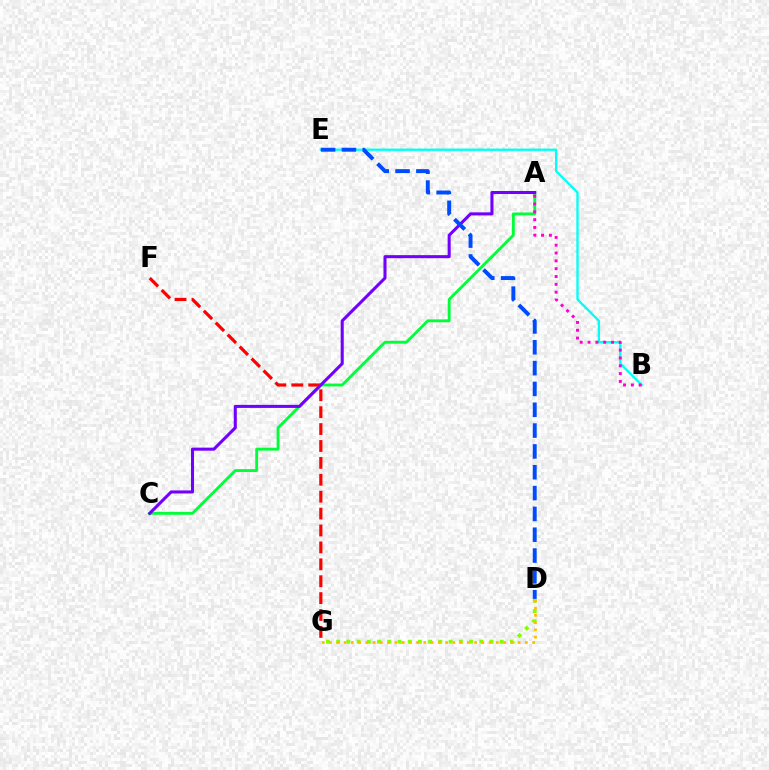{('B', 'E'): [{'color': '#00fff6', 'line_style': 'solid', 'thickness': 1.67}], ('F', 'G'): [{'color': '#ff0000', 'line_style': 'dashed', 'thickness': 2.3}], ('A', 'C'): [{'color': '#00ff39', 'line_style': 'solid', 'thickness': 2.06}, {'color': '#7200ff', 'line_style': 'solid', 'thickness': 2.2}], ('D', 'G'): [{'color': '#84ff00', 'line_style': 'dotted', 'thickness': 2.78}, {'color': '#ffbd00', 'line_style': 'dotted', 'thickness': 1.97}], ('A', 'B'): [{'color': '#ff00cf', 'line_style': 'dotted', 'thickness': 2.13}], ('D', 'E'): [{'color': '#004bff', 'line_style': 'dashed', 'thickness': 2.83}]}